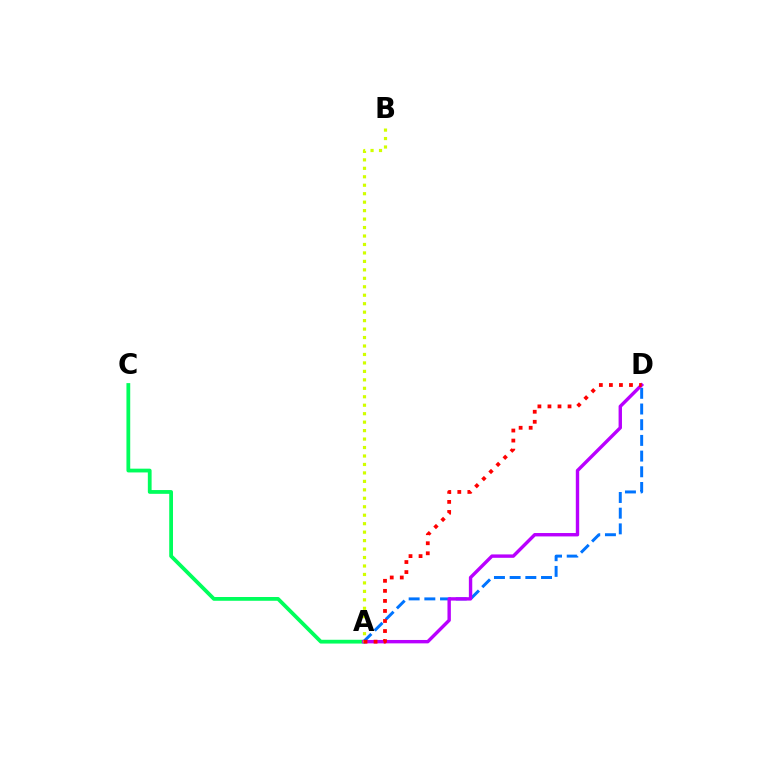{('A', 'C'): [{'color': '#00ff5c', 'line_style': 'solid', 'thickness': 2.72}], ('A', 'D'): [{'color': '#0074ff', 'line_style': 'dashed', 'thickness': 2.13}, {'color': '#b900ff', 'line_style': 'solid', 'thickness': 2.44}, {'color': '#ff0000', 'line_style': 'dotted', 'thickness': 2.73}], ('A', 'B'): [{'color': '#d1ff00', 'line_style': 'dotted', 'thickness': 2.3}]}